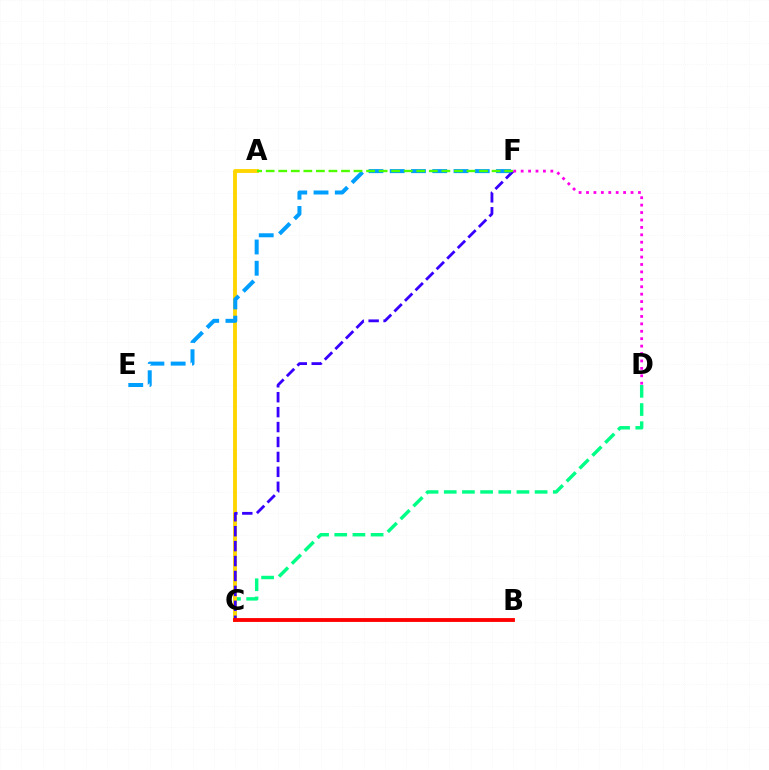{('C', 'D'): [{'color': '#00ff86', 'line_style': 'dashed', 'thickness': 2.47}], ('A', 'C'): [{'color': '#ffd500', 'line_style': 'solid', 'thickness': 2.77}], ('C', 'F'): [{'color': '#3700ff', 'line_style': 'dashed', 'thickness': 2.03}], ('E', 'F'): [{'color': '#009eff', 'line_style': 'dashed', 'thickness': 2.89}], ('B', 'C'): [{'color': '#ff0000', 'line_style': 'solid', 'thickness': 2.77}], ('D', 'F'): [{'color': '#ff00ed', 'line_style': 'dotted', 'thickness': 2.02}], ('A', 'F'): [{'color': '#4fff00', 'line_style': 'dashed', 'thickness': 1.7}]}